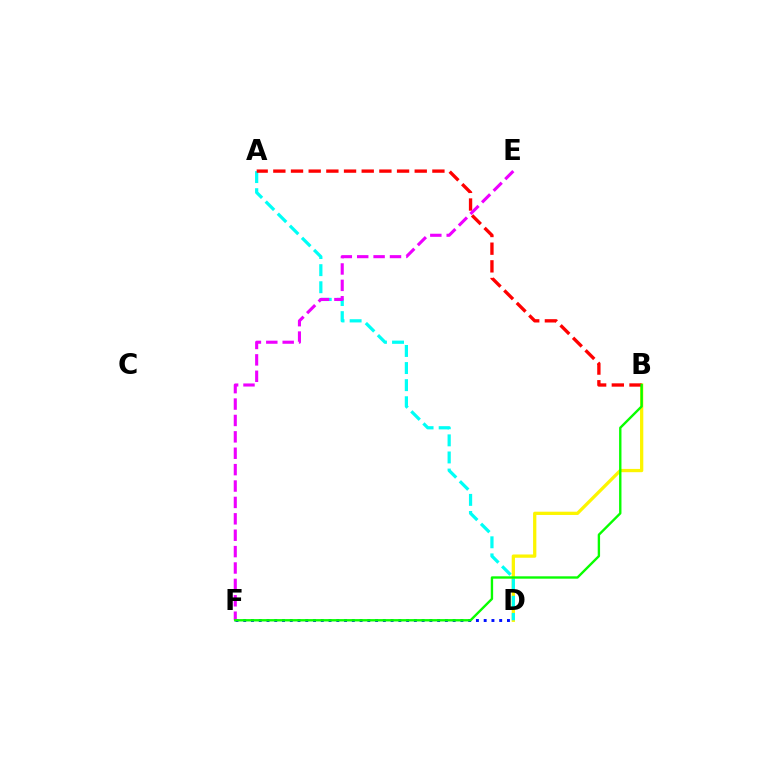{('B', 'D'): [{'color': '#fcf500', 'line_style': 'solid', 'thickness': 2.35}], ('A', 'D'): [{'color': '#00fff6', 'line_style': 'dashed', 'thickness': 2.32}], ('A', 'B'): [{'color': '#ff0000', 'line_style': 'dashed', 'thickness': 2.4}], ('D', 'F'): [{'color': '#0010ff', 'line_style': 'dotted', 'thickness': 2.11}], ('E', 'F'): [{'color': '#ee00ff', 'line_style': 'dashed', 'thickness': 2.23}], ('B', 'F'): [{'color': '#08ff00', 'line_style': 'solid', 'thickness': 1.71}]}